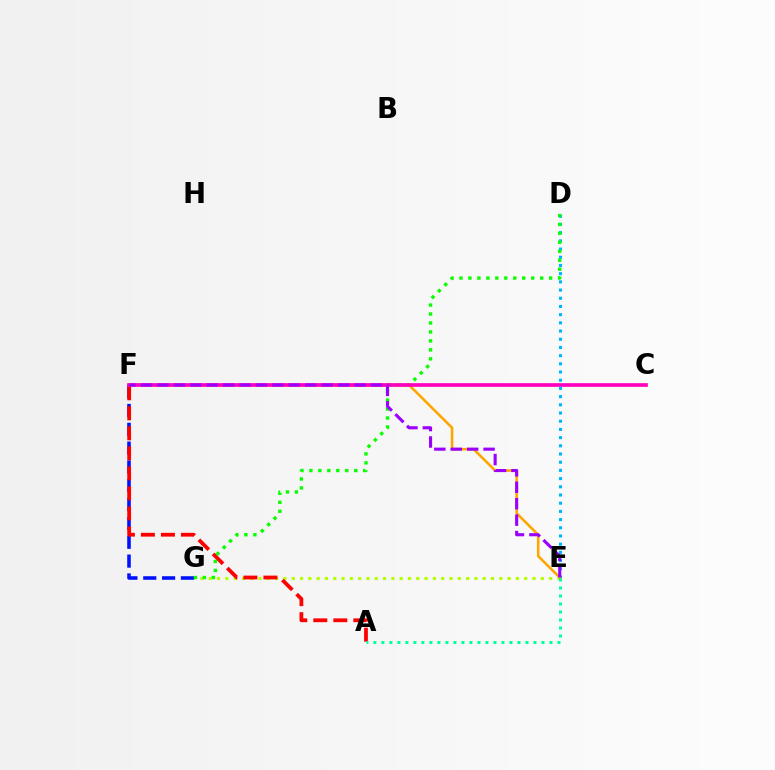{('E', 'G'): [{'color': '#b3ff00', 'line_style': 'dotted', 'thickness': 2.26}], ('F', 'G'): [{'color': '#0010ff', 'line_style': 'dashed', 'thickness': 2.56}], ('A', 'F'): [{'color': '#ff0000', 'line_style': 'dashed', 'thickness': 2.72}], ('D', 'E'): [{'color': '#00b5ff', 'line_style': 'dotted', 'thickness': 2.23}], ('D', 'G'): [{'color': '#08ff00', 'line_style': 'dotted', 'thickness': 2.44}], ('E', 'F'): [{'color': '#ffa500', 'line_style': 'solid', 'thickness': 1.85}, {'color': '#9b00ff', 'line_style': 'dashed', 'thickness': 2.23}], ('C', 'F'): [{'color': '#ff00bd', 'line_style': 'solid', 'thickness': 2.64}], ('A', 'E'): [{'color': '#00ff9d', 'line_style': 'dotted', 'thickness': 2.17}]}